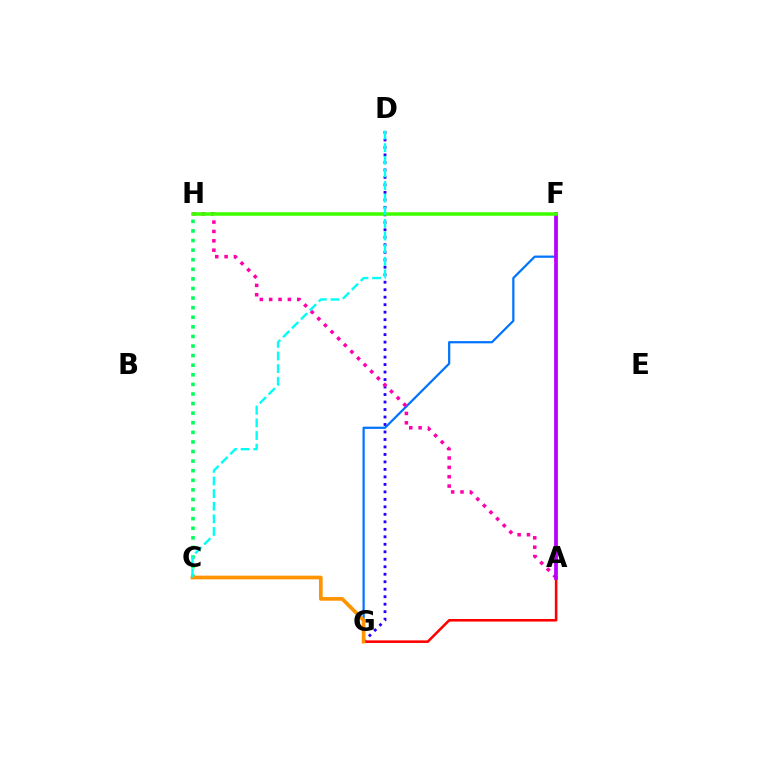{('F', 'G'): [{'color': '#0074ff', 'line_style': 'solid', 'thickness': 1.6}], ('D', 'G'): [{'color': '#2500ff', 'line_style': 'dotted', 'thickness': 2.03}], ('C', 'H'): [{'color': '#00ff5c', 'line_style': 'dotted', 'thickness': 2.61}], ('A', 'H'): [{'color': '#ff00ac', 'line_style': 'dotted', 'thickness': 2.54}], ('A', 'G'): [{'color': '#ff0000', 'line_style': 'solid', 'thickness': 1.86}], ('C', 'G'): [{'color': '#ff9400', 'line_style': 'solid', 'thickness': 2.65}], ('F', 'H'): [{'color': '#d1ff00', 'line_style': 'dotted', 'thickness': 1.77}, {'color': '#3dff00', 'line_style': 'solid', 'thickness': 2.52}], ('A', 'F'): [{'color': '#b900ff', 'line_style': 'solid', 'thickness': 2.69}], ('C', 'D'): [{'color': '#00fff6', 'line_style': 'dashed', 'thickness': 1.71}]}